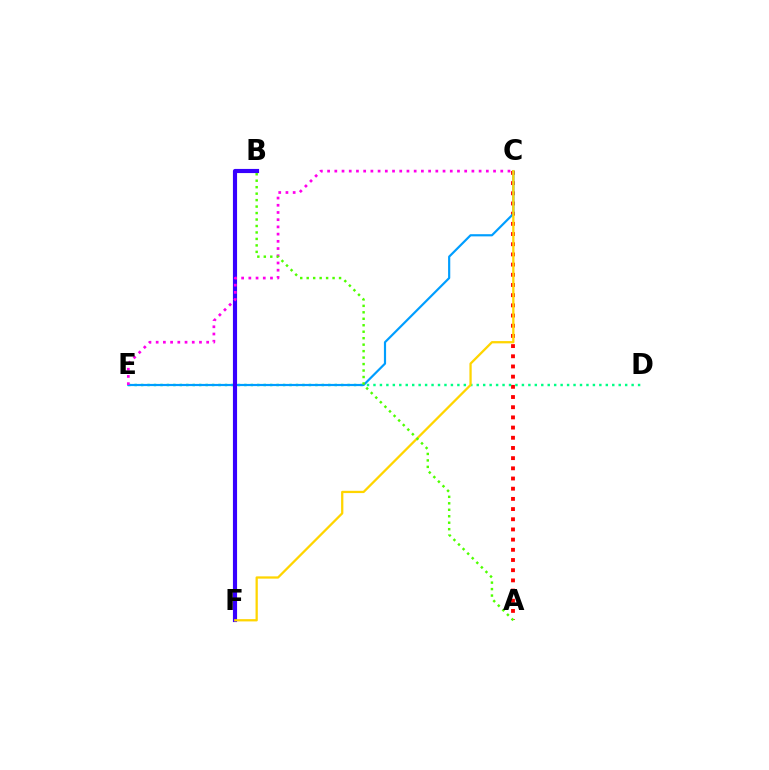{('A', 'C'): [{'color': '#ff0000', 'line_style': 'dotted', 'thickness': 2.77}], ('D', 'E'): [{'color': '#00ff86', 'line_style': 'dotted', 'thickness': 1.75}], ('C', 'E'): [{'color': '#009eff', 'line_style': 'solid', 'thickness': 1.57}, {'color': '#ff00ed', 'line_style': 'dotted', 'thickness': 1.96}], ('B', 'F'): [{'color': '#3700ff', 'line_style': 'solid', 'thickness': 2.98}], ('C', 'F'): [{'color': '#ffd500', 'line_style': 'solid', 'thickness': 1.64}], ('A', 'B'): [{'color': '#4fff00', 'line_style': 'dotted', 'thickness': 1.76}]}